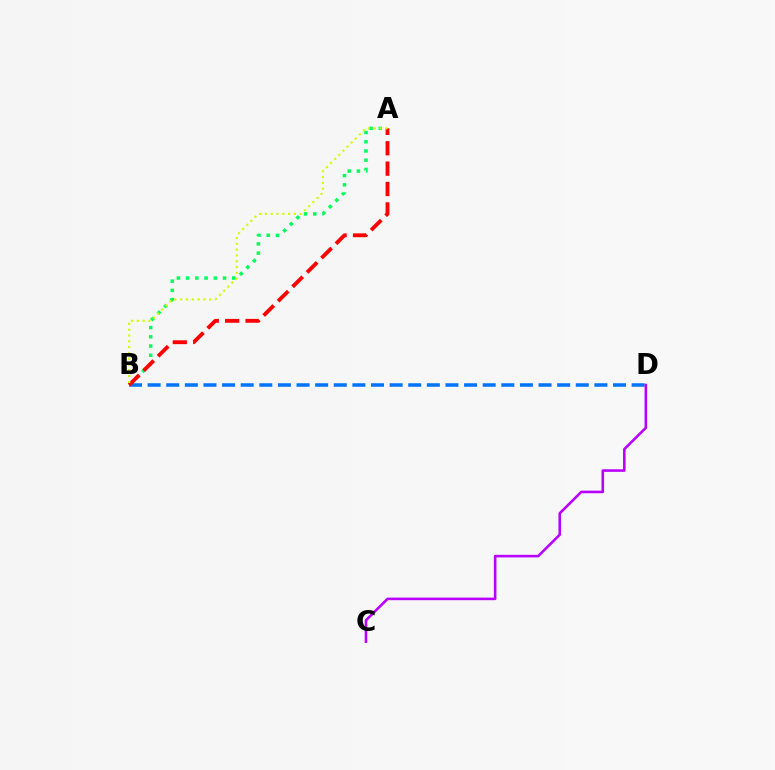{('B', 'D'): [{'color': '#0074ff', 'line_style': 'dashed', 'thickness': 2.53}], ('C', 'D'): [{'color': '#b900ff', 'line_style': 'solid', 'thickness': 1.86}], ('A', 'B'): [{'color': '#00ff5c', 'line_style': 'dotted', 'thickness': 2.51}, {'color': '#ff0000', 'line_style': 'dashed', 'thickness': 2.77}, {'color': '#d1ff00', 'line_style': 'dotted', 'thickness': 1.58}]}